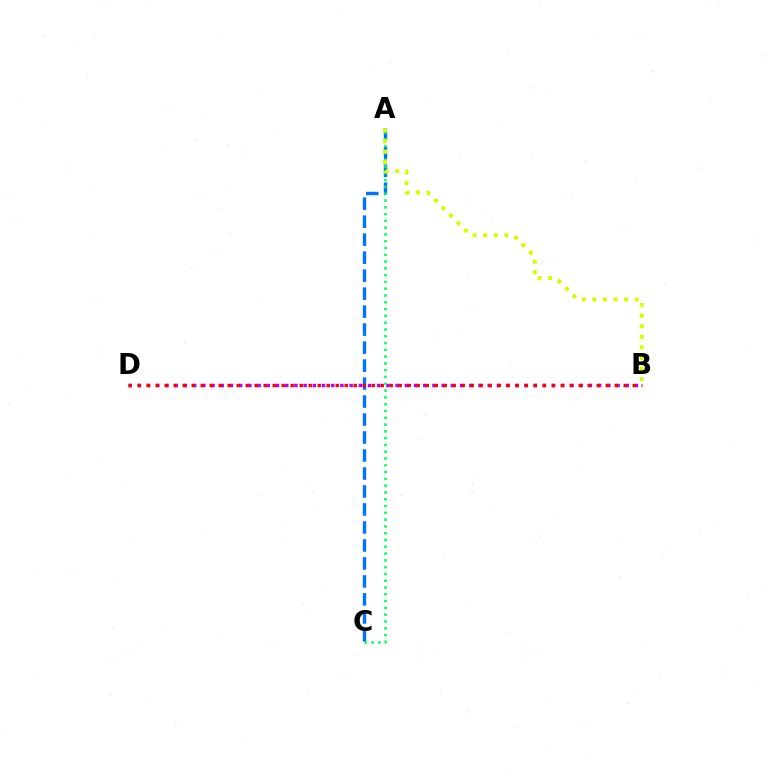{('A', 'C'): [{'color': '#0074ff', 'line_style': 'dashed', 'thickness': 2.44}, {'color': '#00ff5c', 'line_style': 'dotted', 'thickness': 1.84}], ('B', 'D'): [{'color': '#b900ff', 'line_style': 'dotted', 'thickness': 2.5}, {'color': '#ff0000', 'line_style': 'dotted', 'thickness': 2.45}], ('A', 'B'): [{'color': '#d1ff00', 'line_style': 'dotted', 'thickness': 2.88}]}